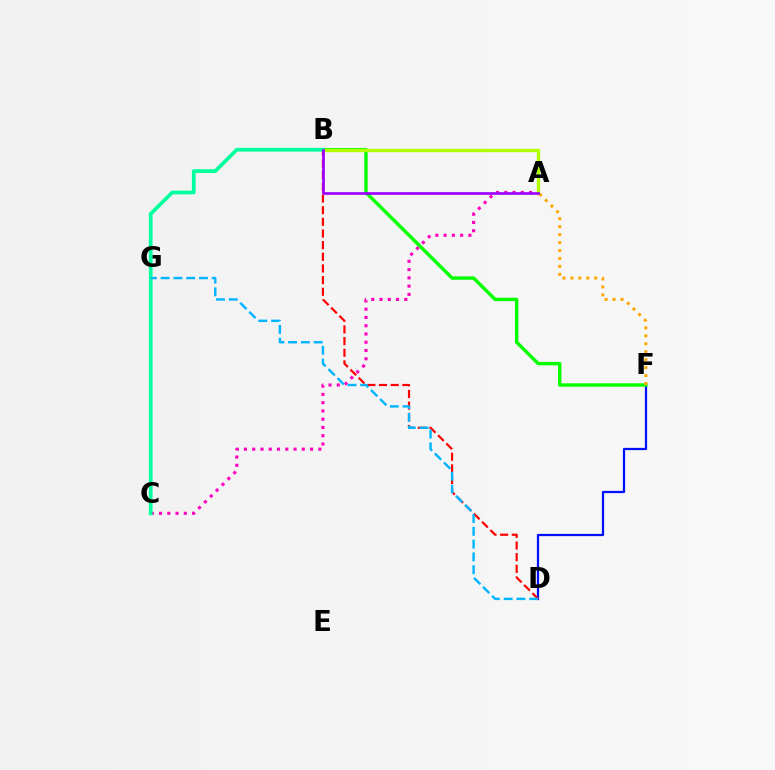{('D', 'F'): [{'color': '#0010ff', 'line_style': 'solid', 'thickness': 1.61}], ('B', 'F'): [{'color': '#08ff00', 'line_style': 'solid', 'thickness': 2.46}], ('B', 'D'): [{'color': '#ff0000', 'line_style': 'dashed', 'thickness': 1.58}], ('A', 'C'): [{'color': '#ff00bd', 'line_style': 'dotted', 'thickness': 2.25}], ('A', 'B'): [{'color': '#b3ff00', 'line_style': 'solid', 'thickness': 2.44}, {'color': '#9b00ff', 'line_style': 'solid', 'thickness': 1.94}], ('B', 'C'): [{'color': '#00ff9d', 'line_style': 'solid', 'thickness': 2.68}], ('A', 'F'): [{'color': '#ffa500', 'line_style': 'dotted', 'thickness': 2.16}], ('D', 'G'): [{'color': '#00b5ff', 'line_style': 'dashed', 'thickness': 1.74}]}